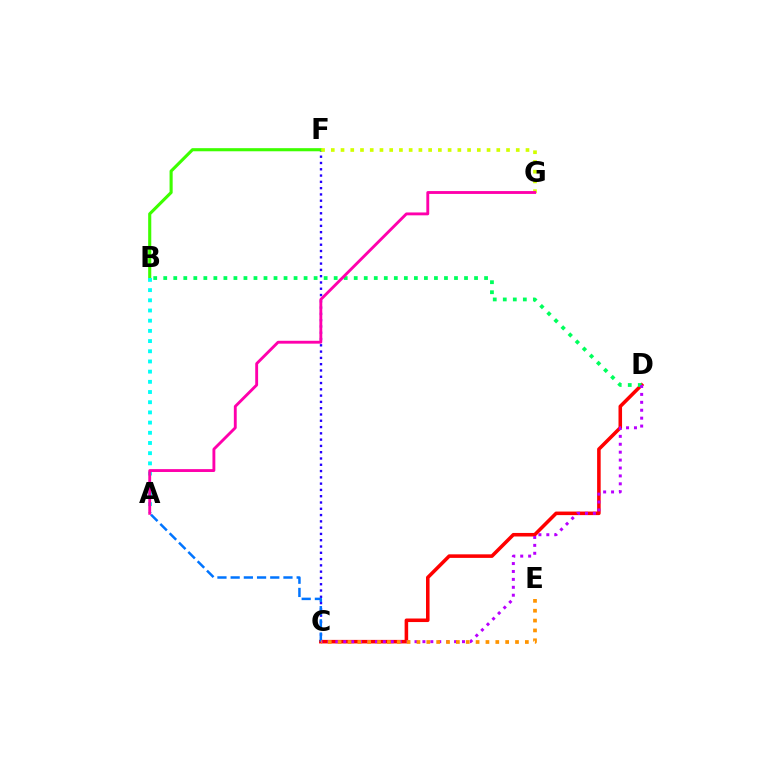{('C', 'F'): [{'color': '#2500ff', 'line_style': 'dotted', 'thickness': 1.71}], ('C', 'D'): [{'color': '#ff0000', 'line_style': 'solid', 'thickness': 2.56}, {'color': '#b900ff', 'line_style': 'dotted', 'thickness': 2.15}], ('B', 'F'): [{'color': '#3dff00', 'line_style': 'solid', 'thickness': 2.24}], ('F', 'G'): [{'color': '#d1ff00', 'line_style': 'dotted', 'thickness': 2.65}], ('B', 'D'): [{'color': '#00ff5c', 'line_style': 'dotted', 'thickness': 2.72}], ('A', 'C'): [{'color': '#0074ff', 'line_style': 'dashed', 'thickness': 1.79}], ('A', 'B'): [{'color': '#00fff6', 'line_style': 'dotted', 'thickness': 2.77}], ('C', 'E'): [{'color': '#ff9400', 'line_style': 'dotted', 'thickness': 2.68}], ('A', 'G'): [{'color': '#ff00ac', 'line_style': 'solid', 'thickness': 2.07}]}